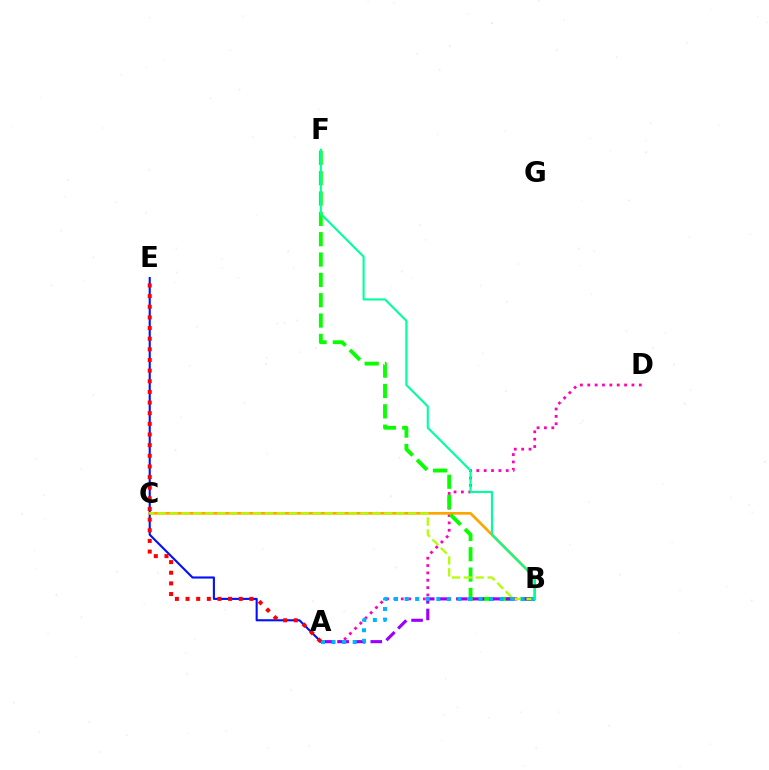{('A', 'D'): [{'color': '#ff00bd', 'line_style': 'dotted', 'thickness': 2.0}], ('A', 'E'): [{'color': '#0010ff', 'line_style': 'solid', 'thickness': 1.52}, {'color': '#ff0000', 'line_style': 'dotted', 'thickness': 2.89}], ('B', 'C'): [{'color': '#ffa500', 'line_style': 'solid', 'thickness': 1.95}, {'color': '#b3ff00', 'line_style': 'dashed', 'thickness': 1.62}], ('B', 'F'): [{'color': '#08ff00', 'line_style': 'dashed', 'thickness': 2.76}, {'color': '#00ff9d', 'line_style': 'solid', 'thickness': 1.51}], ('A', 'B'): [{'color': '#9b00ff', 'line_style': 'dashed', 'thickness': 2.25}, {'color': '#00b5ff', 'line_style': 'dotted', 'thickness': 2.87}]}